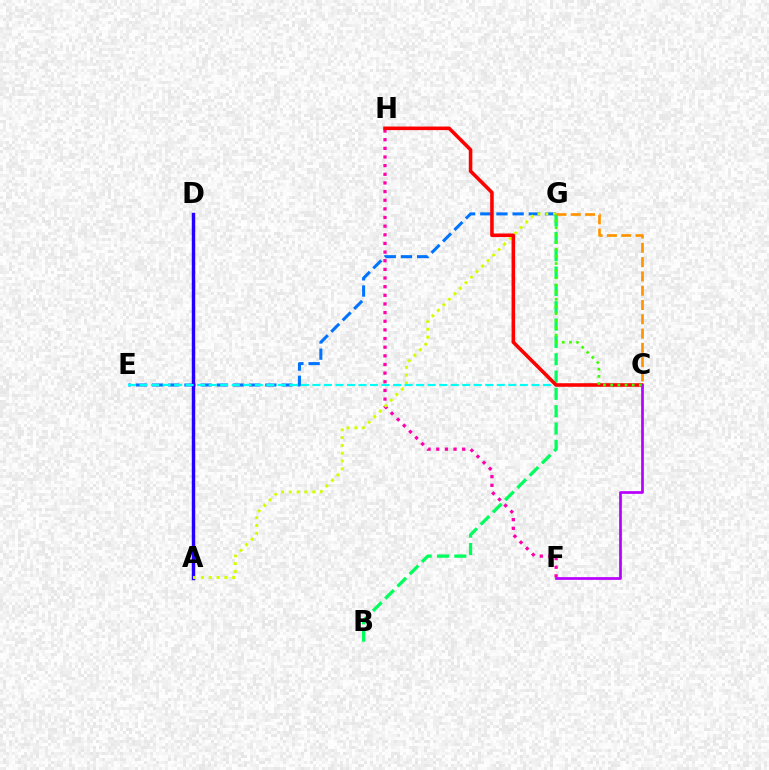{('E', 'G'): [{'color': '#0074ff', 'line_style': 'dashed', 'thickness': 2.2}], ('F', 'H'): [{'color': '#ff00ac', 'line_style': 'dotted', 'thickness': 2.35}], ('A', 'D'): [{'color': '#2500ff', 'line_style': 'solid', 'thickness': 2.47}], ('A', 'G'): [{'color': '#d1ff00', 'line_style': 'dotted', 'thickness': 2.12}], ('C', 'E'): [{'color': '#00fff6', 'line_style': 'dashed', 'thickness': 1.57}], ('B', 'G'): [{'color': '#00ff5c', 'line_style': 'dashed', 'thickness': 2.35}], ('C', 'H'): [{'color': '#ff0000', 'line_style': 'solid', 'thickness': 2.57}], ('C', 'F'): [{'color': '#b900ff', 'line_style': 'solid', 'thickness': 1.95}], ('C', 'G'): [{'color': '#3dff00', 'line_style': 'dotted', 'thickness': 1.94}, {'color': '#ff9400', 'line_style': 'dashed', 'thickness': 1.94}]}